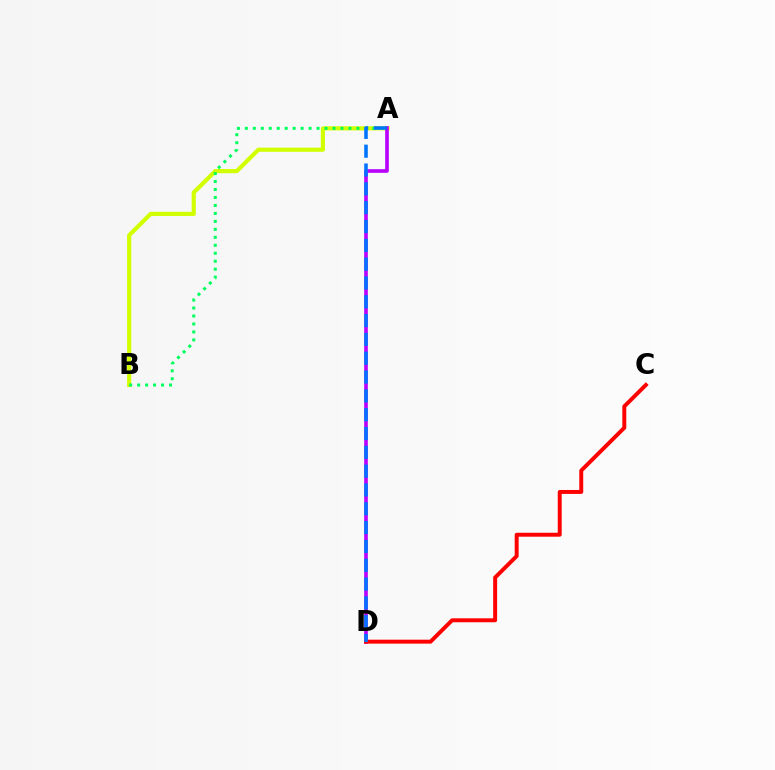{('A', 'B'): [{'color': '#d1ff00', 'line_style': 'solid', 'thickness': 2.99}, {'color': '#00ff5c', 'line_style': 'dotted', 'thickness': 2.16}], ('A', 'D'): [{'color': '#b900ff', 'line_style': 'solid', 'thickness': 2.61}, {'color': '#0074ff', 'line_style': 'dashed', 'thickness': 2.56}], ('C', 'D'): [{'color': '#ff0000', 'line_style': 'solid', 'thickness': 2.84}]}